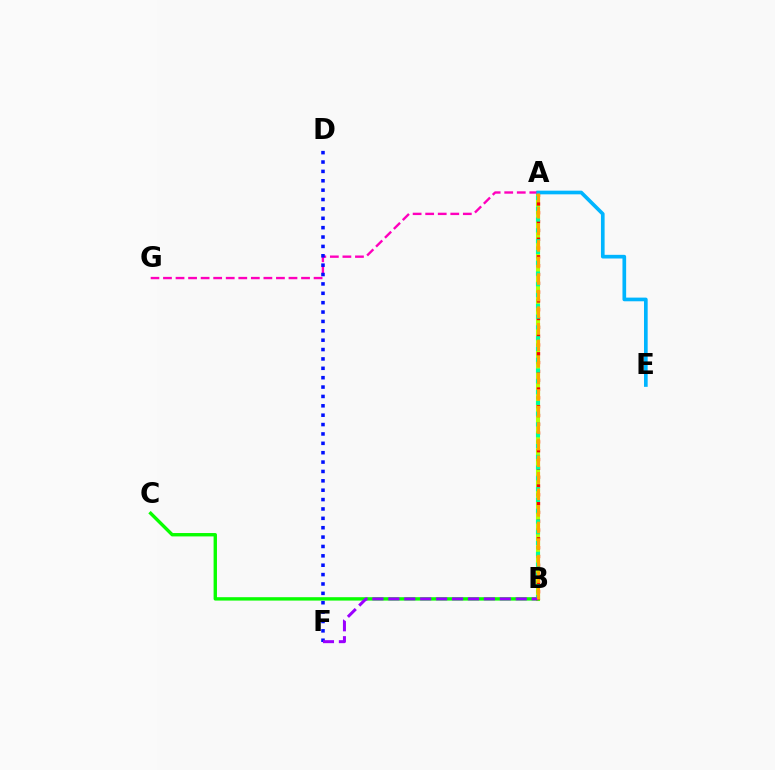{('A', 'B'): [{'color': '#b3ff00', 'line_style': 'solid', 'thickness': 2.93}, {'color': '#ff0000', 'line_style': 'dotted', 'thickness': 2.39}, {'color': '#00ff9d', 'line_style': 'dotted', 'thickness': 2.93}, {'color': '#ffa500', 'line_style': 'dashed', 'thickness': 2.25}], ('B', 'C'): [{'color': '#08ff00', 'line_style': 'solid', 'thickness': 2.43}], ('A', 'G'): [{'color': '#ff00bd', 'line_style': 'dashed', 'thickness': 1.71}], ('A', 'E'): [{'color': '#00b5ff', 'line_style': 'solid', 'thickness': 2.64}], ('D', 'F'): [{'color': '#0010ff', 'line_style': 'dotted', 'thickness': 2.55}], ('B', 'F'): [{'color': '#9b00ff', 'line_style': 'dashed', 'thickness': 2.16}]}